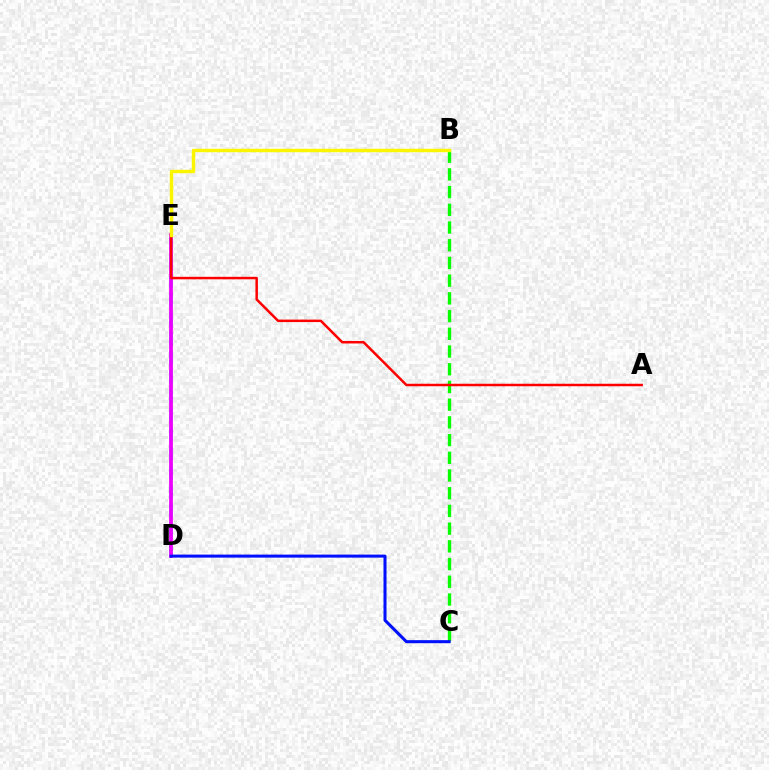{('D', 'E'): [{'color': '#00fff6', 'line_style': 'dashed', 'thickness': 2.6}, {'color': '#ee00ff', 'line_style': 'solid', 'thickness': 2.71}], ('B', 'C'): [{'color': '#08ff00', 'line_style': 'dashed', 'thickness': 2.41}], ('C', 'D'): [{'color': '#0010ff', 'line_style': 'solid', 'thickness': 2.19}], ('A', 'E'): [{'color': '#ff0000', 'line_style': 'solid', 'thickness': 1.79}], ('B', 'E'): [{'color': '#fcf500', 'line_style': 'solid', 'thickness': 2.47}]}